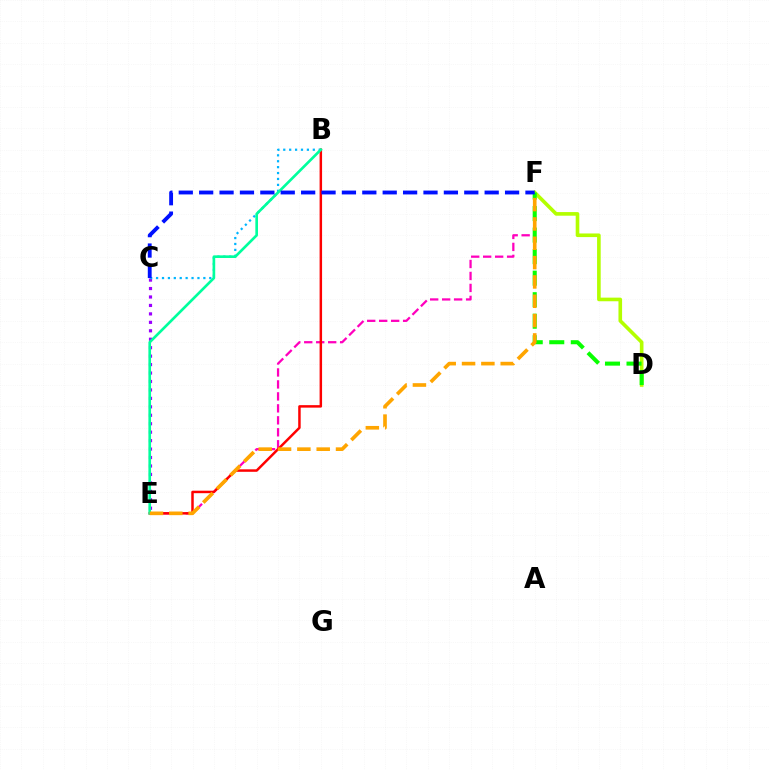{('E', 'F'): [{'color': '#ff00bd', 'line_style': 'dashed', 'thickness': 1.63}, {'color': '#ffa500', 'line_style': 'dashed', 'thickness': 2.63}], ('D', 'F'): [{'color': '#b3ff00', 'line_style': 'solid', 'thickness': 2.61}, {'color': '#08ff00', 'line_style': 'dashed', 'thickness': 2.92}], ('B', 'E'): [{'color': '#ff0000', 'line_style': 'solid', 'thickness': 1.79}, {'color': '#00ff9d', 'line_style': 'solid', 'thickness': 1.91}], ('C', 'E'): [{'color': '#9b00ff', 'line_style': 'dotted', 'thickness': 2.3}], ('B', 'C'): [{'color': '#00b5ff', 'line_style': 'dotted', 'thickness': 1.61}], ('C', 'F'): [{'color': '#0010ff', 'line_style': 'dashed', 'thickness': 2.77}]}